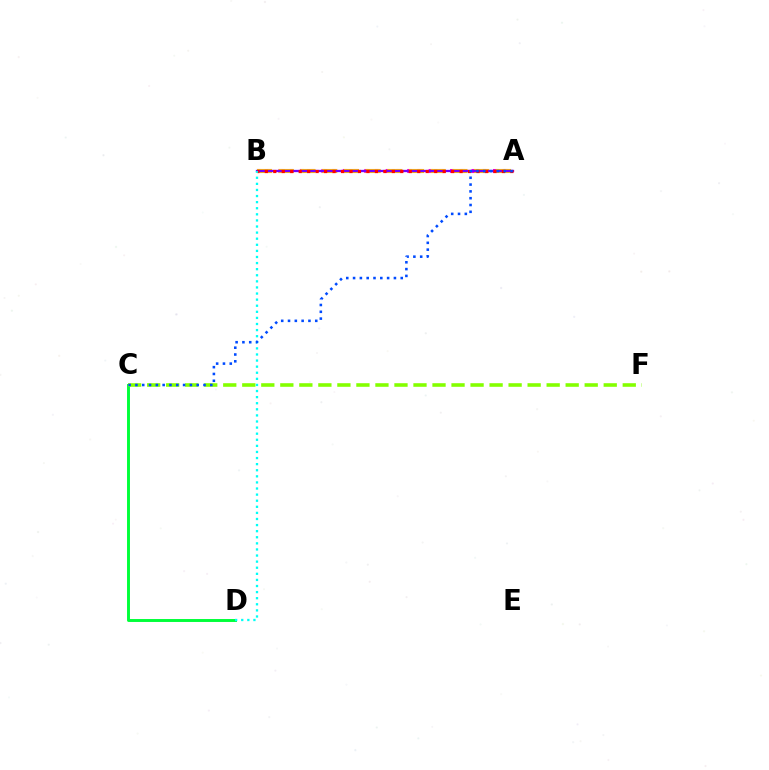{('A', 'B'): [{'color': '#ff00cf', 'line_style': 'dotted', 'thickness': 2.91}, {'color': '#ffbd00', 'line_style': 'dashed', 'thickness': 2.95}, {'color': '#7200ff', 'line_style': 'solid', 'thickness': 1.65}, {'color': '#ff0000', 'line_style': 'dotted', 'thickness': 2.3}], ('C', 'D'): [{'color': '#00ff39', 'line_style': 'solid', 'thickness': 2.11}], ('B', 'D'): [{'color': '#00fff6', 'line_style': 'dotted', 'thickness': 1.66}], ('C', 'F'): [{'color': '#84ff00', 'line_style': 'dashed', 'thickness': 2.58}], ('A', 'C'): [{'color': '#004bff', 'line_style': 'dotted', 'thickness': 1.85}]}